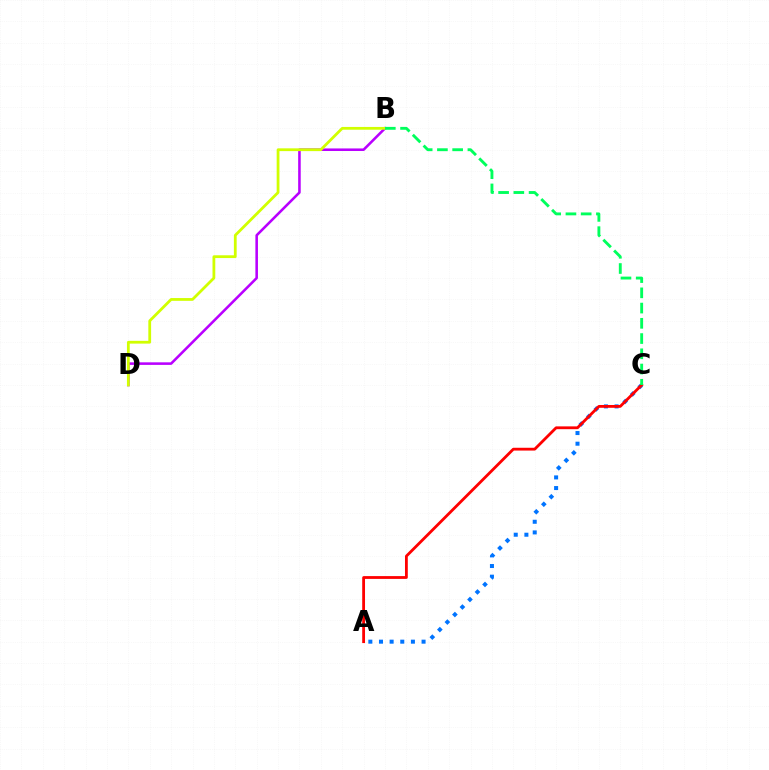{('B', 'D'): [{'color': '#b900ff', 'line_style': 'solid', 'thickness': 1.85}, {'color': '#d1ff00', 'line_style': 'solid', 'thickness': 2.0}], ('A', 'C'): [{'color': '#0074ff', 'line_style': 'dotted', 'thickness': 2.89}, {'color': '#ff0000', 'line_style': 'solid', 'thickness': 2.02}], ('B', 'C'): [{'color': '#00ff5c', 'line_style': 'dashed', 'thickness': 2.07}]}